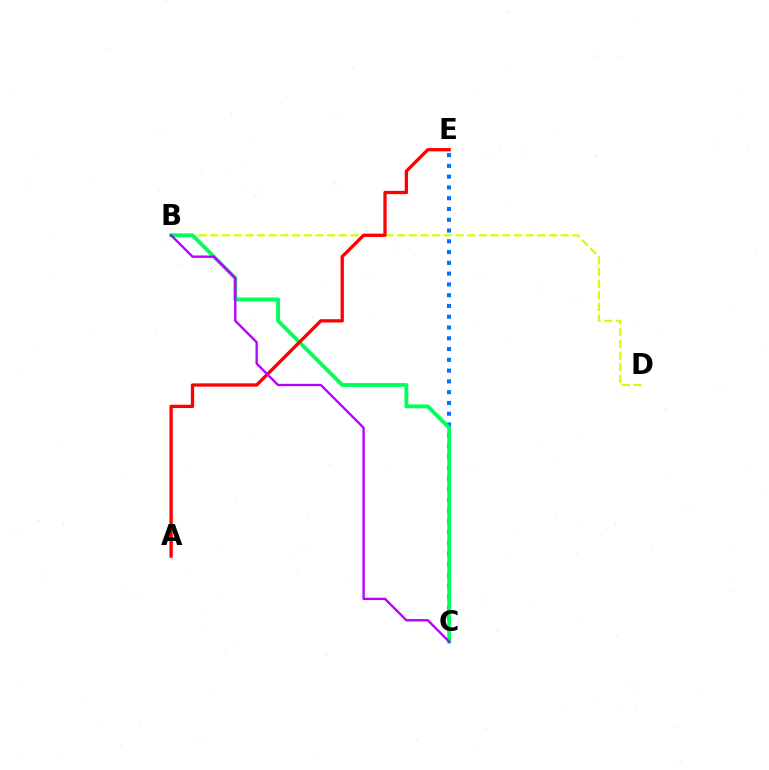{('C', 'E'): [{'color': '#0074ff', 'line_style': 'dotted', 'thickness': 2.93}], ('B', 'D'): [{'color': '#d1ff00', 'line_style': 'dashed', 'thickness': 1.59}], ('B', 'C'): [{'color': '#00ff5c', 'line_style': 'solid', 'thickness': 2.78}, {'color': '#b900ff', 'line_style': 'solid', 'thickness': 1.7}], ('A', 'E'): [{'color': '#ff0000', 'line_style': 'solid', 'thickness': 2.37}]}